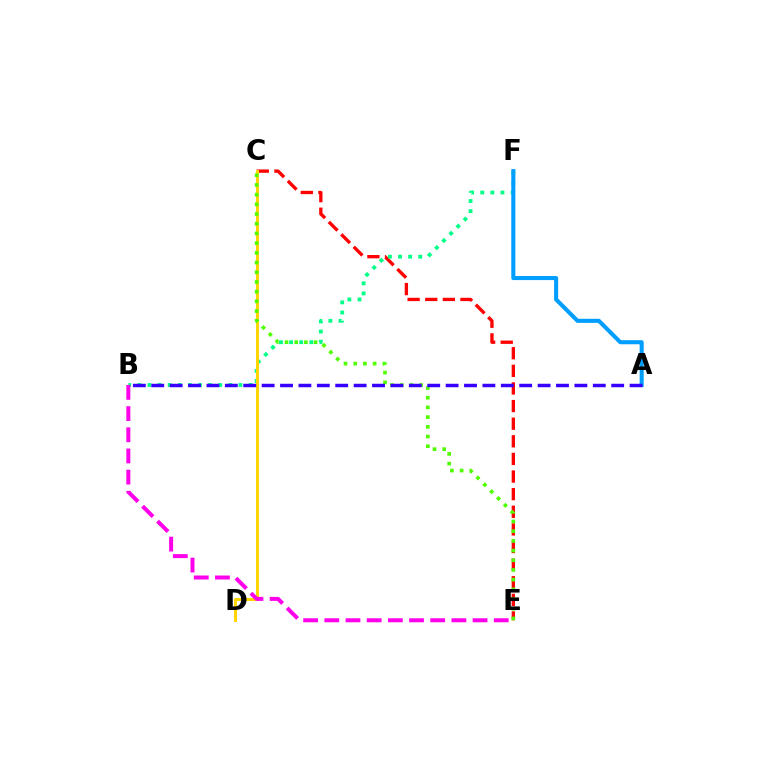{('C', 'E'): [{'color': '#ff0000', 'line_style': 'dashed', 'thickness': 2.39}, {'color': '#4fff00', 'line_style': 'dotted', 'thickness': 2.63}], ('B', 'F'): [{'color': '#00ff86', 'line_style': 'dotted', 'thickness': 2.75}], ('A', 'F'): [{'color': '#009eff', 'line_style': 'solid', 'thickness': 2.93}], ('C', 'D'): [{'color': '#ffd500', 'line_style': 'solid', 'thickness': 2.18}], ('B', 'E'): [{'color': '#ff00ed', 'line_style': 'dashed', 'thickness': 2.88}], ('A', 'B'): [{'color': '#3700ff', 'line_style': 'dashed', 'thickness': 2.5}]}